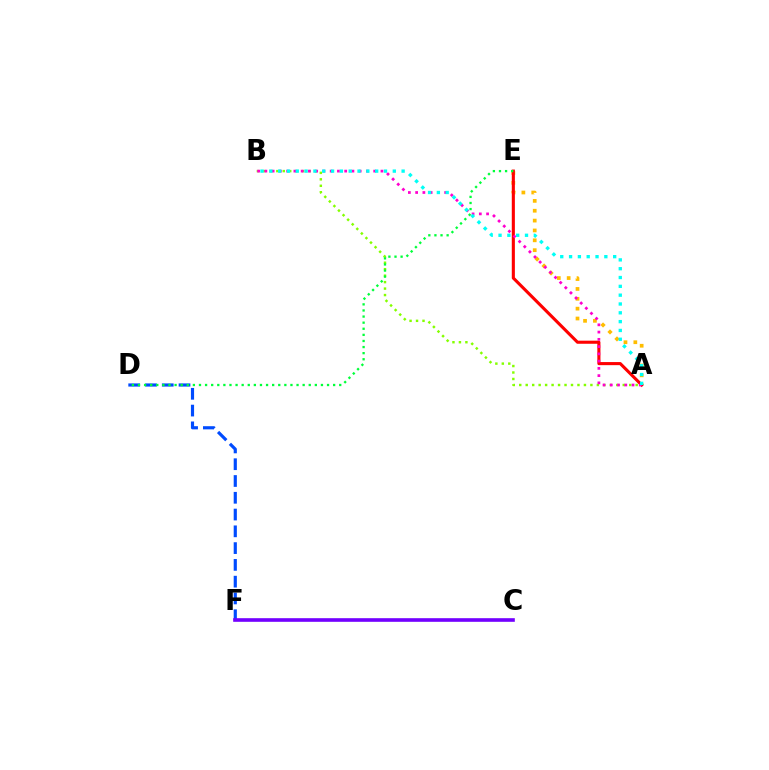{('D', 'F'): [{'color': '#004bff', 'line_style': 'dashed', 'thickness': 2.28}], ('A', 'B'): [{'color': '#84ff00', 'line_style': 'dotted', 'thickness': 1.76}, {'color': '#ff00cf', 'line_style': 'dotted', 'thickness': 1.97}, {'color': '#00fff6', 'line_style': 'dotted', 'thickness': 2.4}], ('A', 'E'): [{'color': '#ffbd00', 'line_style': 'dotted', 'thickness': 2.68}, {'color': '#ff0000', 'line_style': 'solid', 'thickness': 2.23}], ('C', 'F'): [{'color': '#7200ff', 'line_style': 'solid', 'thickness': 2.61}], ('D', 'E'): [{'color': '#00ff39', 'line_style': 'dotted', 'thickness': 1.66}]}